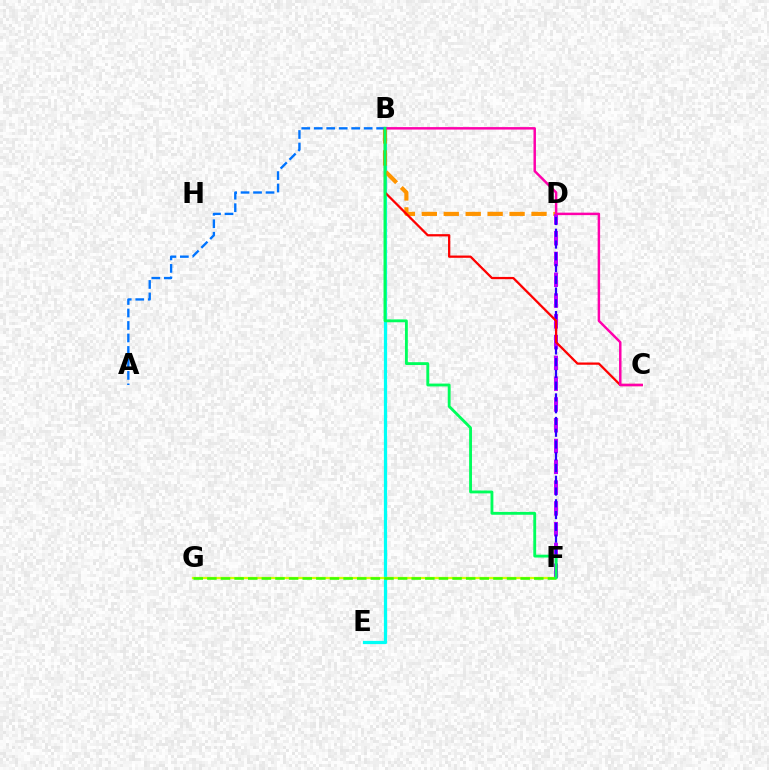{('B', 'E'): [{'color': '#00fff6', 'line_style': 'solid', 'thickness': 2.32}], ('B', 'D'): [{'color': '#ff9400', 'line_style': 'dashed', 'thickness': 2.98}], ('D', 'F'): [{'color': '#b900ff', 'line_style': 'dashed', 'thickness': 2.82}, {'color': '#2500ff', 'line_style': 'dashed', 'thickness': 1.6}], ('A', 'B'): [{'color': '#0074ff', 'line_style': 'dashed', 'thickness': 1.7}], ('F', 'G'): [{'color': '#d1ff00', 'line_style': 'solid', 'thickness': 1.63}, {'color': '#3dff00', 'line_style': 'dashed', 'thickness': 1.85}], ('B', 'C'): [{'color': '#ff0000', 'line_style': 'solid', 'thickness': 1.63}, {'color': '#ff00ac', 'line_style': 'solid', 'thickness': 1.78}], ('B', 'F'): [{'color': '#00ff5c', 'line_style': 'solid', 'thickness': 2.05}]}